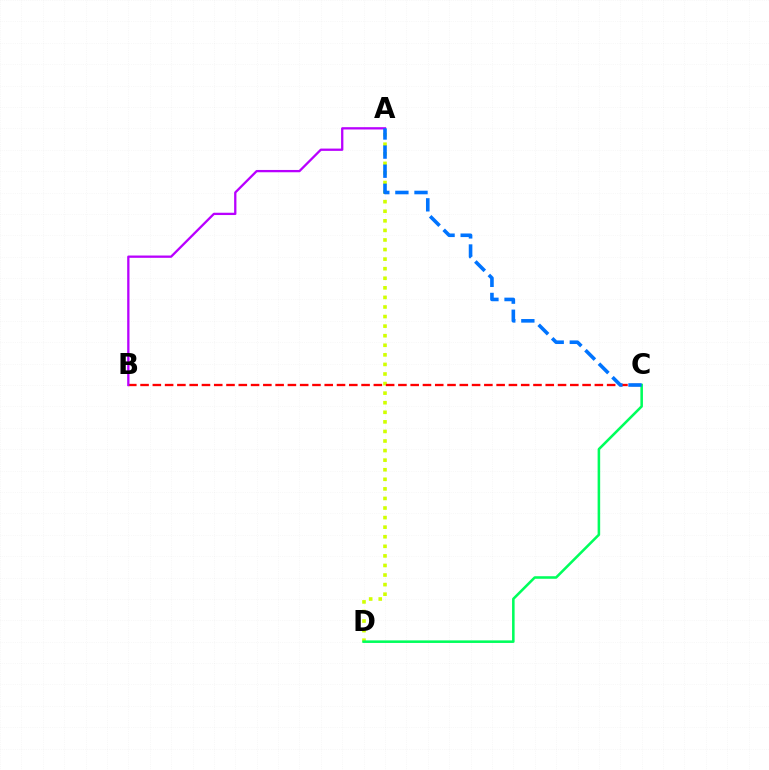{('A', 'D'): [{'color': '#d1ff00', 'line_style': 'dotted', 'thickness': 2.6}], ('C', 'D'): [{'color': '#00ff5c', 'line_style': 'solid', 'thickness': 1.84}], ('B', 'C'): [{'color': '#ff0000', 'line_style': 'dashed', 'thickness': 1.67}], ('A', 'B'): [{'color': '#b900ff', 'line_style': 'solid', 'thickness': 1.65}], ('A', 'C'): [{'color': '#0074ff', 'line_style': 'dashed', 'thickness': 2.6}]}